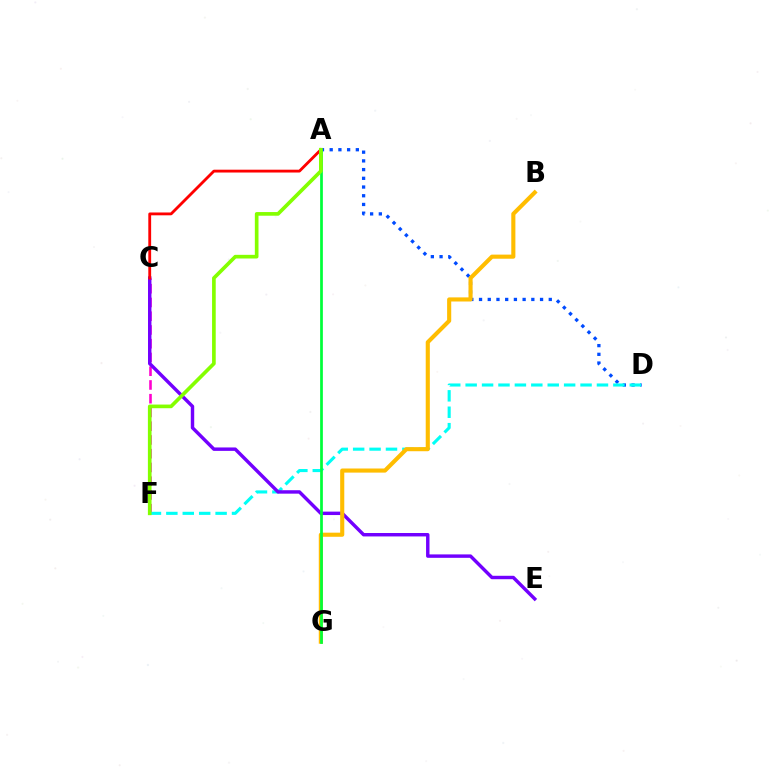{('C', 'F'): [{'color': '#ff00cf', 'line_style': 'dashed', 'thickness': 1.87}], ('A', 'D'): [{'color': '#004bff', 'line_style': 'dotted', 'thickness': 2.37}], ('D', 'F'): [{'color': '#00fff6', 'line_style': 'dashed', 'thickness': 2.23}], ('C', 'E'): [{'color': '#7200ff', 'line_style': 'solid', 'thickness': 2.47}], ('B', 'G'): [{'color': '#ffbd00', 'line_style': 'solid', 'thickness': 2.96}], ('A', 'C'): [{'color': '#ff0000', 'line_style': 'solid', 'thickness': 2.04}], ('A', 'G'): [{'color': '#00ff39', 'line_style': 'solid', 'thickness': 1.96}], ('A', 'F'): [{'color': '#84ff00', 'line_style': 'solid', 'thickness': 2.64}]}